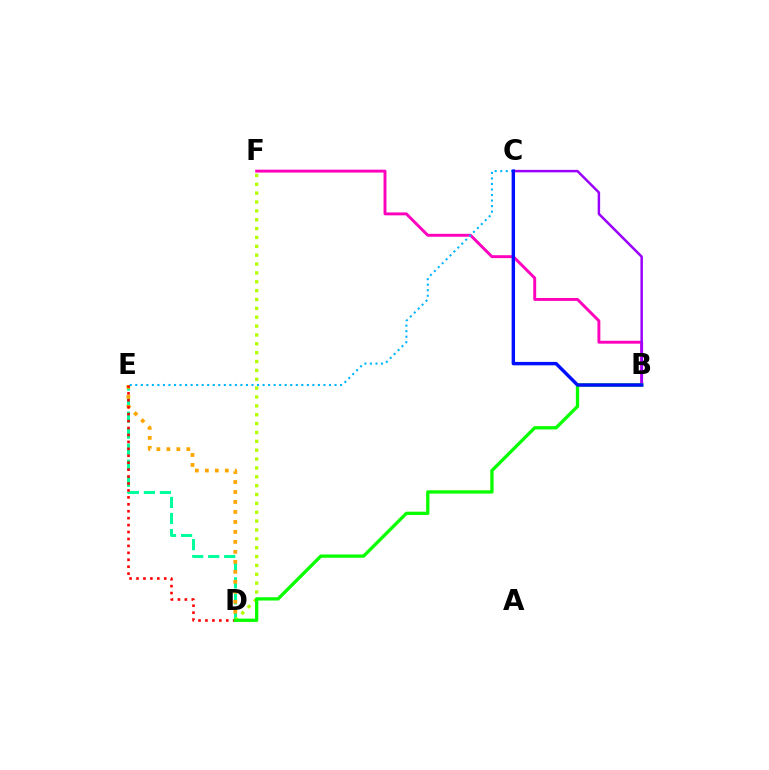{('B', 'F'): [{'color': '#ff00bd', 'line_style': 'solid', 'thickness': 2.09}], ('D', 'E'): [{'color': '#00ff9d', 'line_style': 'dashed', 'thickness': 2.18}, {'color': '#ffa500', 'line_style': 'dotted', 'thickness': 2.71}, {'color': '#ff0000', 'line_style': 'dotted', 'thickness': 1.88}], ('B', 'C'): [{'color': '#9b00ff', 'line_style': 'solid', 'thickness': 1.79}, {'color': '#0010ff', 'line_style': 'solid', 'thickness': 2.46}], ('D', 'F'): [{'color': '#b3ff00', 'line_style': 'dotted', 'thickness': 2.41}], ('B', 'D'): [{'color': '#08ff00', 'line_style': 'solid', 'thickness': 2.37}], ('C', 'E'): [{'color': '#00b5ff', 'line_style': 'dotted', 'thickness': 1.5}]}